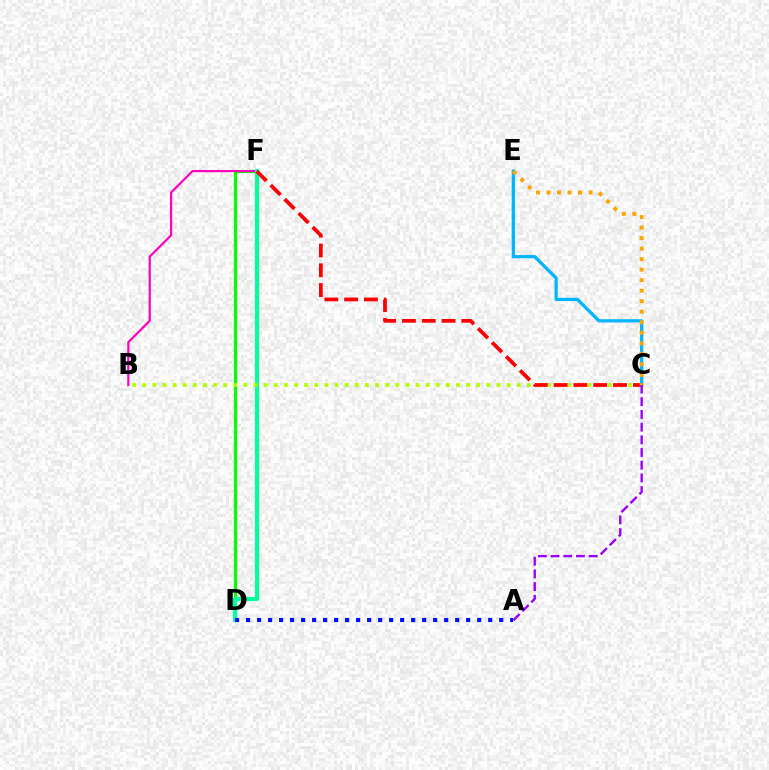{('D', 'F'): [{'color': '#08ff00', 'line_style': 'solid', 'thickness': 2.26}, {'color': '#00ff9d', 'line_style': 'solid', 'thickness': 2.98}], ('B', 'F'): [{'color': '#ff00bd', 'line_style': 'solid', 'thickness': 1.58}], ('B', 'C'): [{'color': '#b3ff00', 'line_style': 'dotted', 'thickness': 2.75}], ('A', 'D'): [{'color': '#0010ff', 'line_style': 'dotted', 'thickness': 2.99}], ('C', 'F'): [{'color': '#ff0000', 'line_style': 'dashed', 'thickness': 2.69}], ('C', 'E'): [{'color': '#00b5ff', 'line_style': 'solid', 'thickness': 2.34}, {'color': '#ffa500', 'line_style': 'dotted', 'thickness': 2.86}], ('A', 'C'): [{'color': '#9b00ff', 'line_style': 'dashed', 'thickness': 1.73}]}